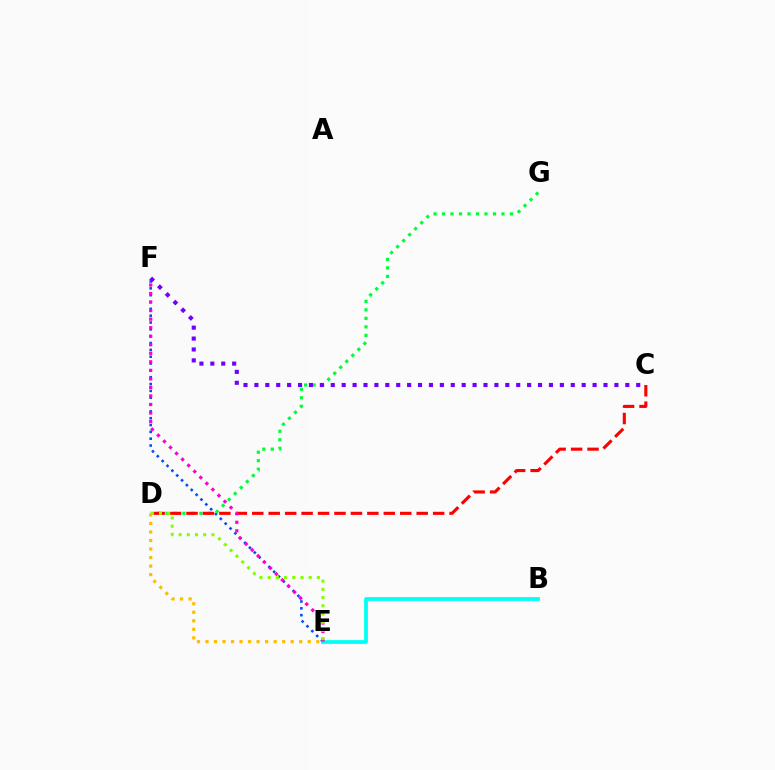{('E', 'F'): [{'color': '#004bff', 'line_style': 'dotted', 'thickness': 1.86}, {'color': '#ff00cf', 'line_style': 'dotted', 'thickness': 2.32}], ('B', 'E'): [{'color': '#00fff6', 'line_style': 'solid', 'thickness': 2.7}], ('D', 'G'): [{'color': '#00ff39', 'line_style': 'dotted', 'thickness': 2.31}], ('C', 'D'): [{'color': '#ff0000', 'line_style': 'dashed', 'thickness': 2.23}], ('C', 'F'): [{'color': '#7200ff', 'line_style': 'dotted', 'thickness': 2.96}], ('D', 'E'): [{'color': '#84ff00', 'line_style': 'dotted', 'thickness': 2.23}, {'color': '#ffbd00', 'line_style': 'dotted', 'thickness': 2.32}]}